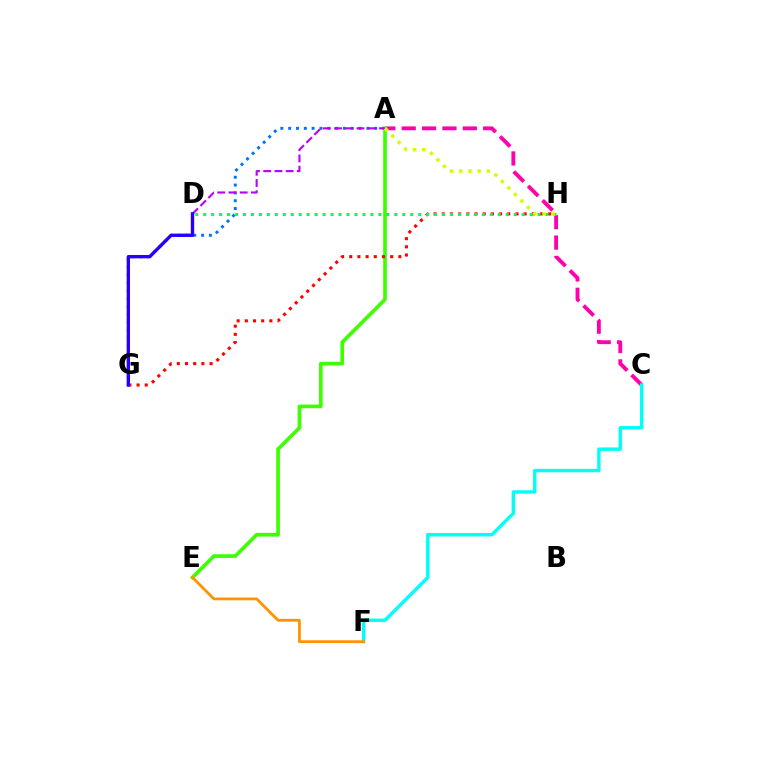{('A', 'C'): [{'color': '#ff00ac', 'line_style': 'dashed', 'thickness': 2.77}], ('C', 'F'): [{'color': '#00fff6', 'line_style': 'solid', 'thickness': 2.46}], ('A', 'G'): [{'color': '#0074ff', 'line_style': 'dotted', 'thickness': 2.13}], ('A', 'E'): [{'color': '#3dff00', 'line_style': 'solid', 'thickness': 2.64}], ('G', 'H'): [{'color': '#ff0000', 'line_style': 'dotted', 'thickness': 2.22}], ('D', 'H'): [{'color': '#00ff5c', 'line_style': 'dotted', 'thickness': 2.16}], ('A', 'D'): [{'color': '#b900ff', 'line_style': 'dashed', 'thickness': 1.53}], ('E', 'F'): [{'color': '#ff9400', 'line_style': 'solid', 'thickness': 2.01}], ('D', 'G'): [{'color': '#2500ff', 'line_style': 'solid', 'thickness': 2.42}], ('A', 'H'): [{'color': '#d1ff00', 'line_style': 'dotted', 'thickness': 2.49}]}